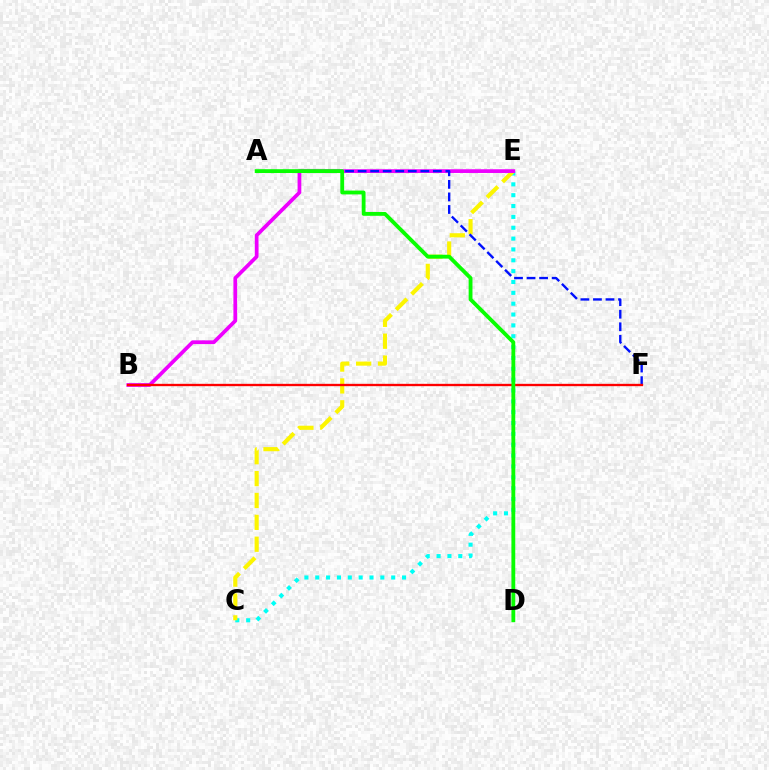{('C', 'E'): [{'color': '#00fff6', 'line_style': 'dotted', 'thickness': 2.95}, {'color': '#fcf500', 'line_style': 'dashed', 'thickness': 2.97}], ('B', 'E'): [{'color': '#ee00ff', 'line_style': 'solid', 'thickness': 2.69}], ('A', 'F'): [{'color': '#0010ff', 'line_style': 'dashed', 'thickness': 1.7}], ('B', 'F'): [{'color': '#ff0000', 'line_style': 'solid', 'thickness': 1.68}], ('A', 'D'): [{'color': '#08ff00', 'line_style': 'solid', 'thickness': 2.75}]}